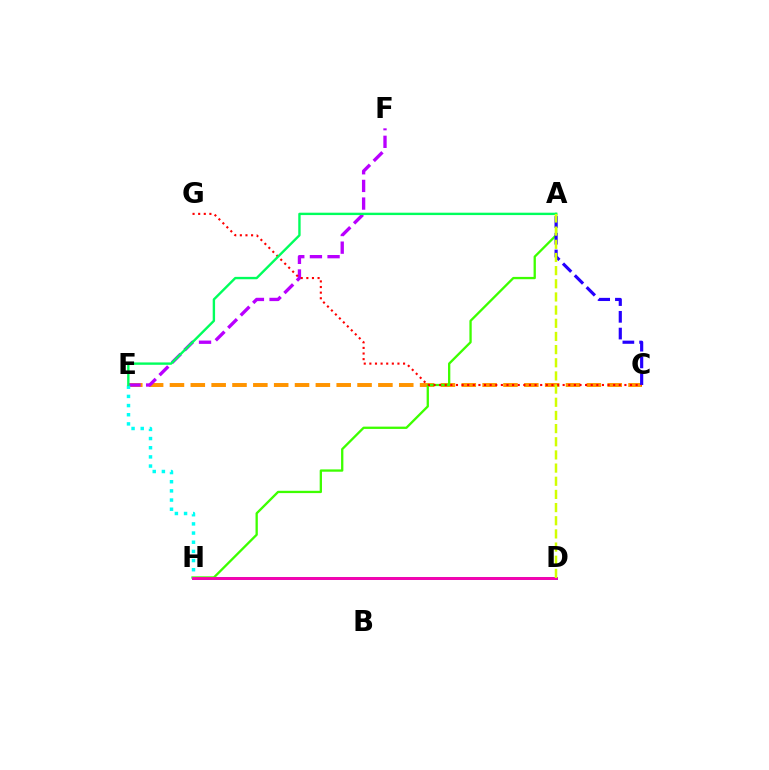{('C', 'E'): [{'color': '#ff9400', 'line_style': 'dashed', 'thickness': 2.83}], ('E', 'F'): [{'color': '#b900ff', 'line_style': 'dashed', 'thickness': 2.4}], ('D', 'H'): [{'color': '#0074ff', 'line_style': 'solid', 'thickness': 2.14}, {'color': '#ff00ac', 'line_style': 'solid', 'thickness': 2.02}], ('A', 'H'): [{'color': '#3dff00', 'line_style': 'solid', 'thickness': 1.66}], ('A', 'C'): [{'color': '#2500ff', 'line_style': 'dashed', 'thickness': 2.27}], ('E', 'H'): [{'color': '#00fff6', 'line_style': 'dotted', 'thickness': 2.49}], ('C', 'G'): [{'color': '#ff0000', 'line_style': 'dotted', 'thickness': 1.53}], ('A', 'E'): [{'color': '#00ff5c', 'line_style': 'solid', 'thickness': 1.71}], ('A', 'D'): [{'color': '#d1ff00', 'line_style': 'dashed', 'thickness': 1.79}]}